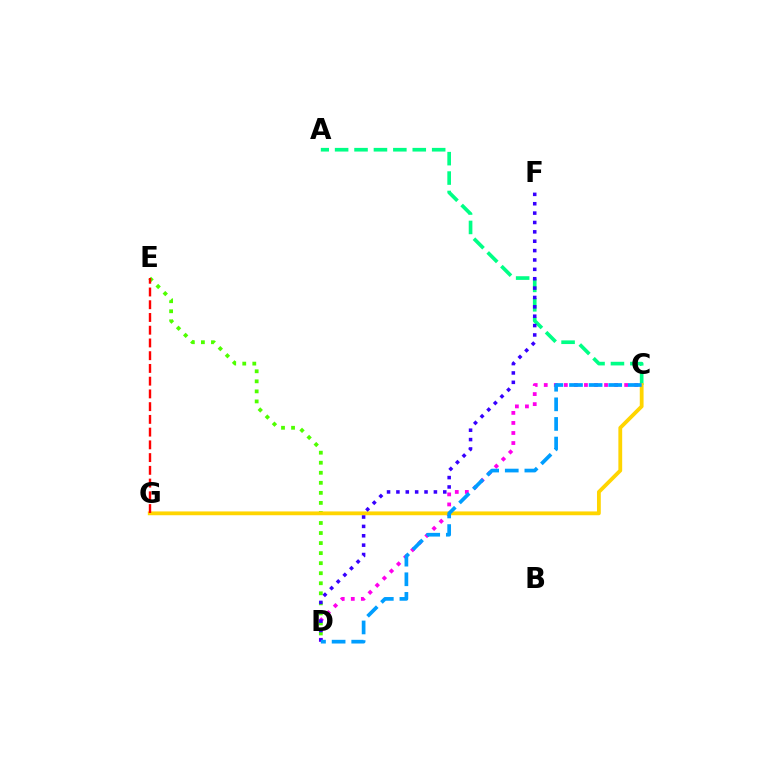{('A', 'C'): [{'color': '#00ff86', 'line_style': 'dashed', 'thickness': 2.64}], ('D', 'E'): [{'color': '#4fff00', 'line_style': 'dotted', 'thickness': 2.73}], ('C', 'D'): [{'color': '#ff00ed', 'line_style': 'dotted', 'thickness': 2.73}, {'color': '#009eff', 'line_style': 'dashed', 'thickness': 2.66}], ('C', 'G'): [{'color': '#ffd500', 'line_style': 'solid', 'thickness': 2.74}], ('E', 'G'): [{'color': '#ff0000', 'line_style': 'dashed', 'thickness': 1.73}], ('D', 'F'): [{'color': '#3700ff', 'line_style': 'dotted', 'thickness': 2.55}]}